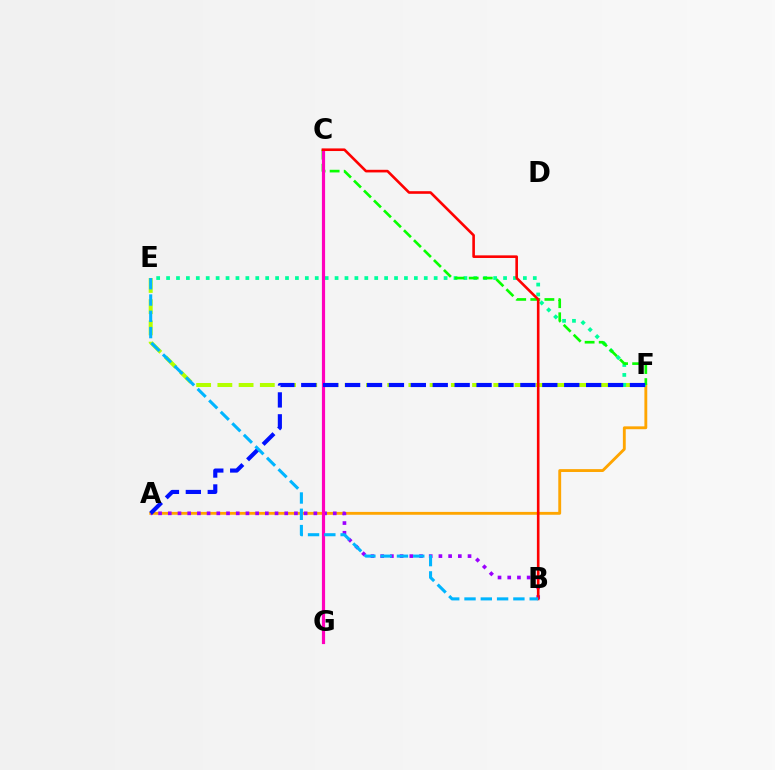{('A', 'F'): [{'color': '#ffa500', 'line_style': 'solid', 'thickness': 2.06}, {'color': '#0010ff', 'line_style': 'dashed', 'thickness': 2.98}], ('E', 'F'): [{'color': '#b3ff00', 'line_style': 'dashed', 'thickness': 2.88}, {'color': '#00ff9d', 'line_style': 'dotted', 'thickness': 2.69}], ('A', 'B'): [{'color': '#9b00ff', 'line_style': 'dotted', 'thickness': 2.64}], ('C', 'F'): [{'color': '#08ff00', 'line_style': 'dashed', 'thickness': 1.91}], ('C', 'G'): [{'color': '#ff00bd', 'line_style': 'solid', 'thickness': 2.28}], ('B', 'C'): [{'color': '#ff0000', 'line_style': 'solid', 'thickness': 1.89}], ('B', 'E'): [{'color': '#00b5ff', 'line_style': 'dashed', 'thickness': 2.21}]}